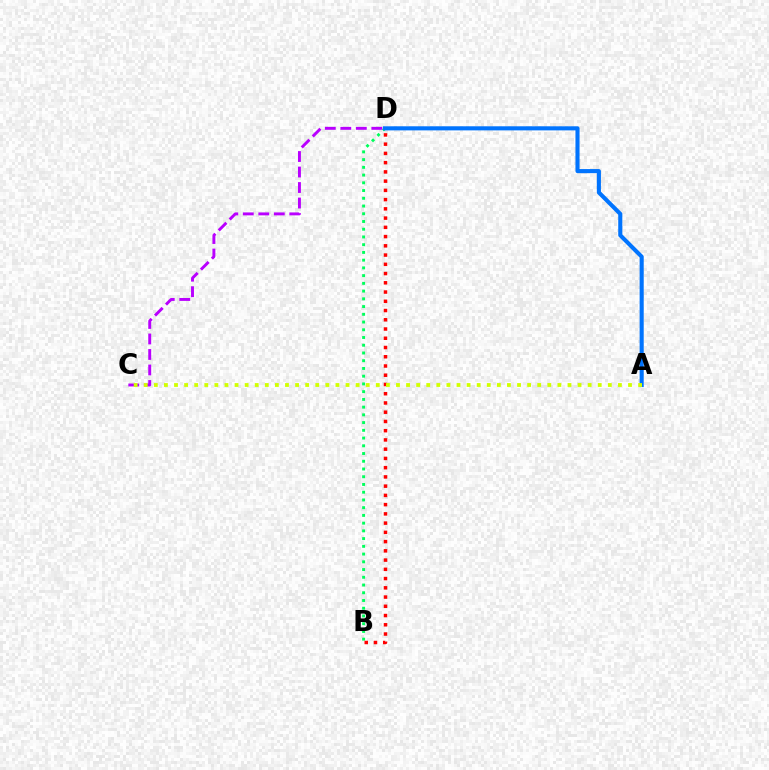{('B', 'D'): [{'color': '#00ff5c', 'line_style': 'dotted', 'thickness': 2.1}, {'color': '#ff0000', 'line_style': 'dotted', 'thickness': 2.51}], ('C', 'D'): [{'color': '#b900ff', 'line_style': 'dashed', 'thickness': 2.11}], ('A', 'D'): [{'color': '#0074ff', 'line_style': 'solid', 'thickness': 2.95}], ('A', 'C'): [{'color': '#d1ff00', 'line_style': 'dotted', 'thickness': 2.74}]}